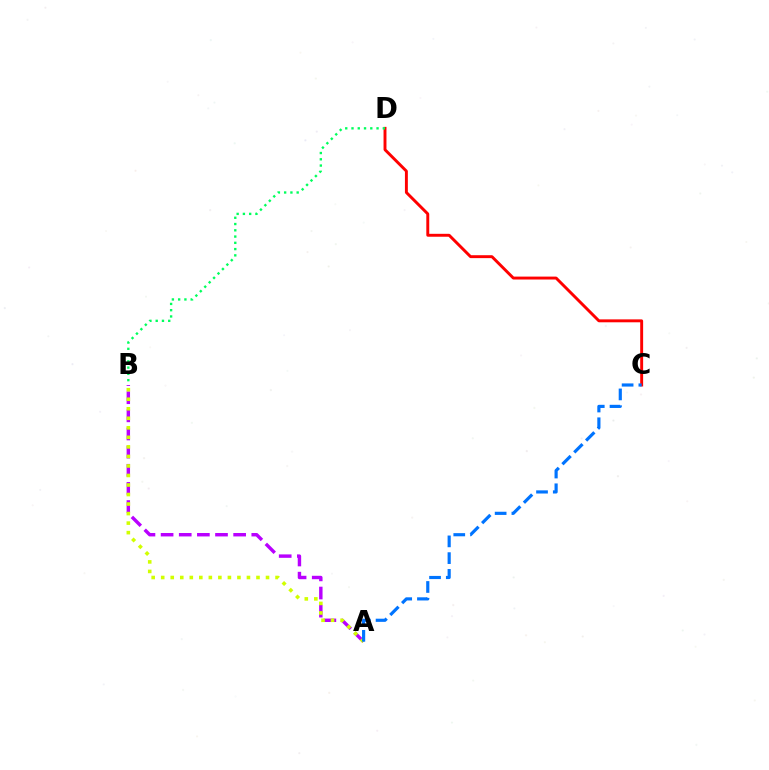{('C', 'D'): [{'color': '#ff0000', 'line_style': 'solid', 'thickness': 2.1}], ('A', 'B'): [{'color': '#b900ff', 'line_style': 'dashed', 'thickness': 2.46}, {'color': '#d1ff00', 'line_style': 'dotted', 'thickness': 2.59}], ('B', 'D'): [{'color': '#00ff5c', 'line_style': 'dotted', 'thickness': 1.7}], ('A', 'C'): [{'color': '#0074ff', 'line_style': 'dashed', 'thickness': 2.28}]}